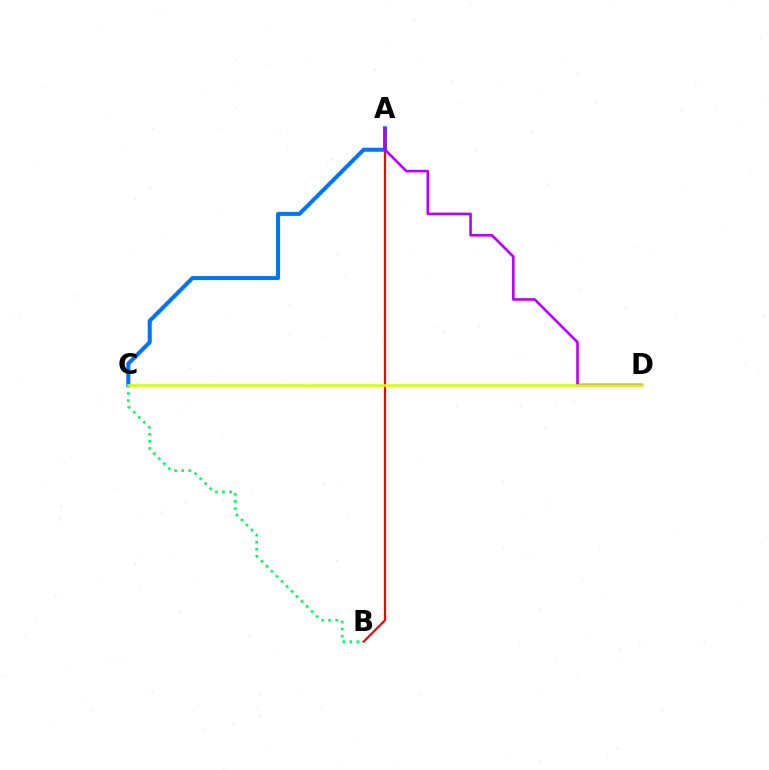{('B', 'C'): [{'color': '#00ff5c', 'line_style': 'dotted', 'thickness': 1.93}], ('A', 'B'): [{'color': '#ff0000', 'line_style': 'solid', 'thickness': 1.56}], ('A', 'C'): [{'color': '#0074ff', 'line_style': 'solid', 'thickness': 2.91}], ('A', 'D'): [{'color': '#b900ff', 'line_style': 'solid', 'thickness': 1.88}], ('C', 'D'): [{'color': '#d1ff00', 'line_style': 'solid', 'thickness': 1.84}]}